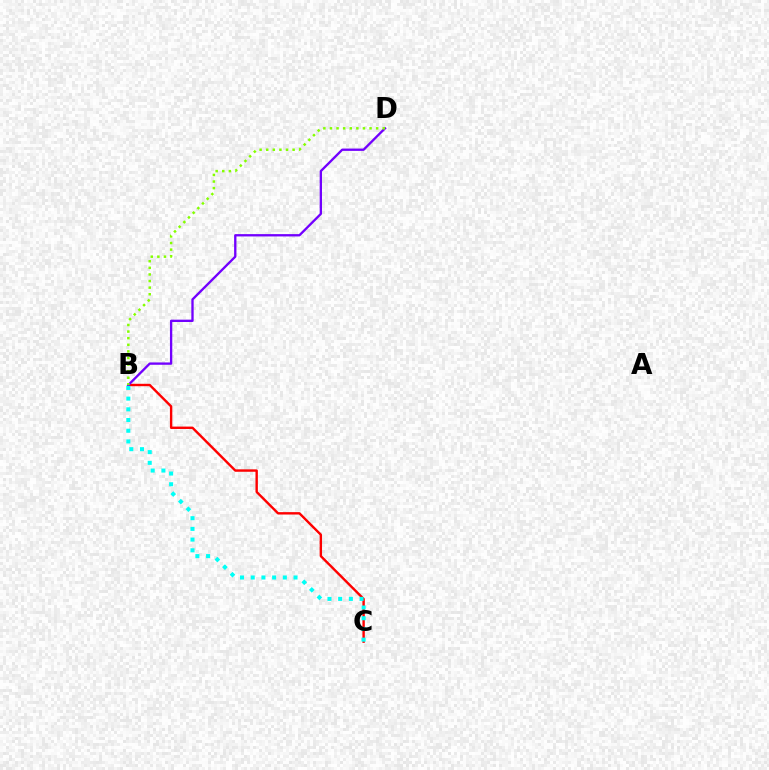{('B', 'C'): [{'color': '#ff0000', 'line_style': 'solid', 'thickness': 1.73}, {'color': '#00fff6', 'line_style': 'dotted', 'thickness': 2.91}], ('B', 'D'): [{'color': '#7200ff', 'line_style': 'solid', 'thickness': 1.68}, {'color': '#84ff00', 'line_style': 'dotted', 'thickness': 1.79}]}